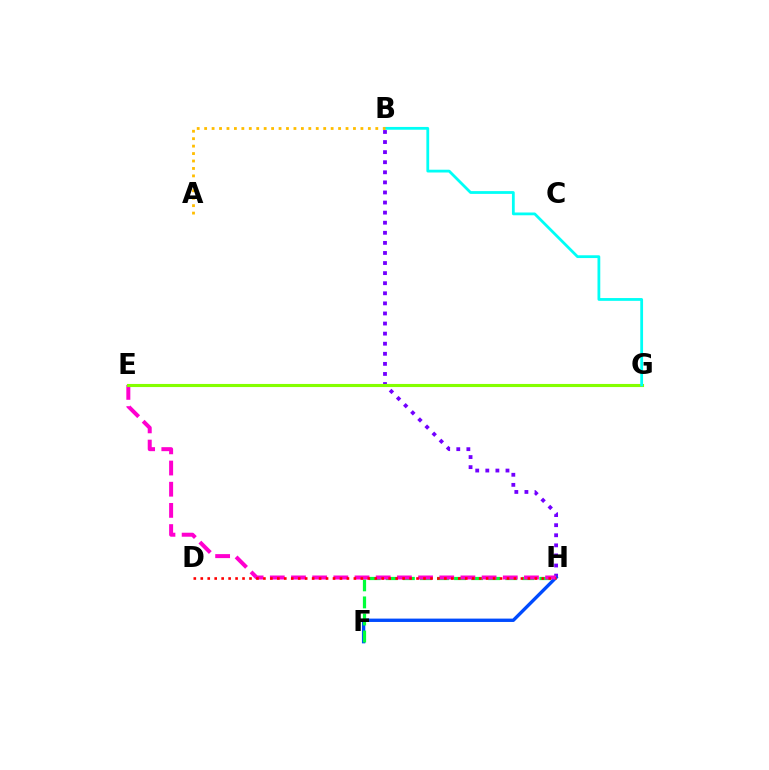{('B', 'H'): [{'color': '#7200ff', 'line_style': 'dotted', 'thickness': 2.74}], ('F', 'H'): [{'color': '#004bff', 'line_style': 'solid', 'thickness': 2.42}, {'color': '#00ff39', 'line_style': 'dashed', 'thickness': 2.32}], ('E', 'H'): [{'color': '#ff00cf', 'line_style': 'dashed', 'thickness': 2.88}], ('D', 'H'): [{'color': '#ff0000', 'line_style': 'dotted', 'thickness': 1.89}], ('E', 'G'): [{'color': '#84ff00', 'line_style': 'solid', 'thickness': 2.24}], ('B', 'G'): [{'color': '#00fff6', 'line_style': 'solid', 'thickness': 2.01}], ('A', 'B'): [{'color': '#ffbd00', 'line_style': 'dotted', 'thickness': 2.02}]}